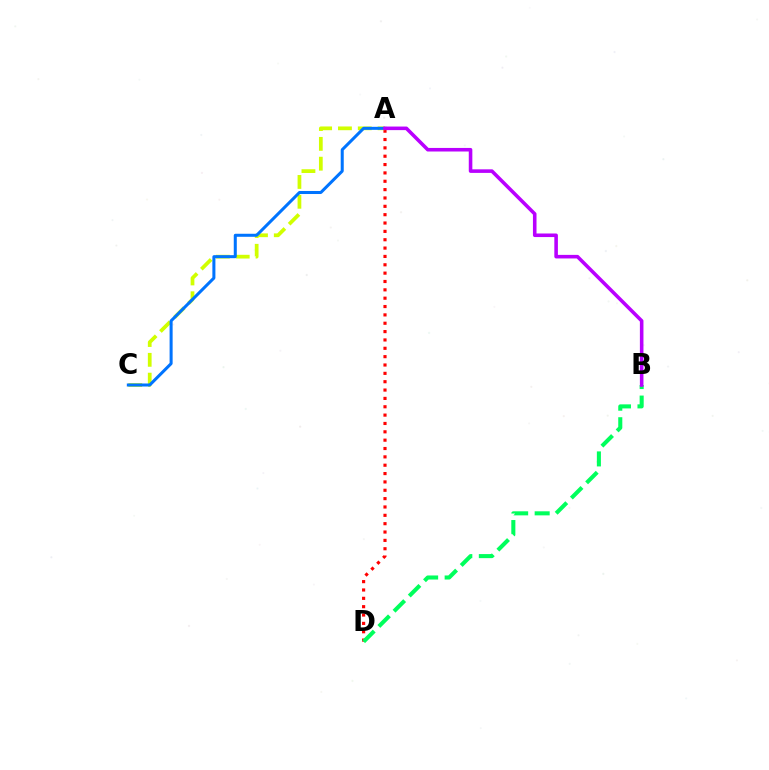{('A', 'D'): [{'color': '#ff0000', 'line_style': 'dotted', 'thickness': 2.27}], ('A', 'C'): [{'color': '#d1ff00', 'line_style': 'dashed', 'thickness': 2.69}, {'color': '#0074ff', 'line_style': 'solid', 'thickness': 2.18}], ('B', 'D'): [{'color': '#00ff5c', 'line_style': 'dashed', 'thickness': 2.92}], ('A', 'B'): [{'color': '#b900ff', 'line_style': 'solid', 'thickness': 2.57}]}